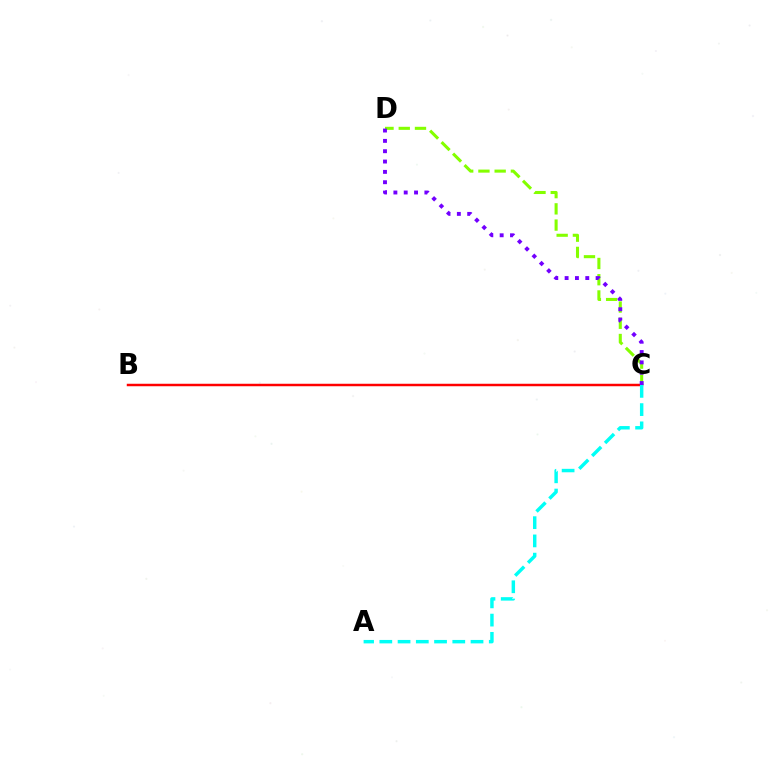{('C', 'D'): [{'color': '#84ff00', 'line_style': 'dashed', 'thickness': 2.21}, {'color': '#7200ff', 'line_style': 'dotted', 'thickness': 2.81}], ('B', 'C'): [{'color': '#ff0000', 'line_style': 'solid', 'thickness': 1.79}], ('A', 'C'): [{'color': '#00fff6', 'line_style': 'dashed', 'thickness': 2.48}]}